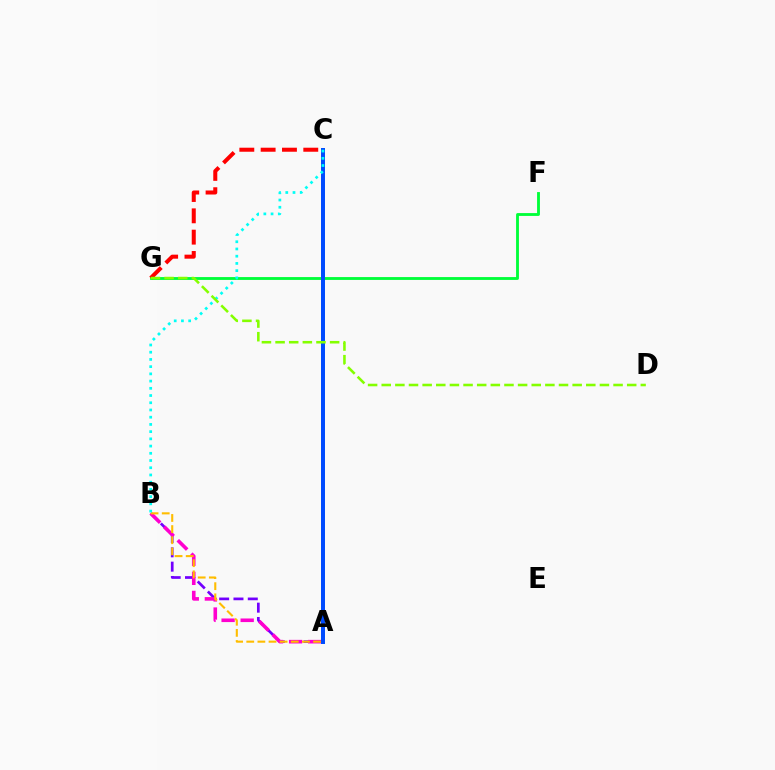{('F', 'G'): [{'color': '#00ff39', 'line_style': 'solid', 'thickness': 2.05}], ('C', 'G'): [{'color': '#ff0000', 'line_style': 'dashed', 'thickness': 2.9}], ('A', 'B'): [{'color': '#7200ff', 'line_style': 'dashed', 'thickness': 1.95}, {'color': '#ff00cf', 'line_style': 'dashed', 'thickness': 2.59}, {'color': '#ffbd00', 'line_style': 'dashed', 'thickness': 1.51}], ('A', 'C'): [{'color': '#004bff', 'line_style': 'solid', 'thickness': 2.87}], ('B', 'C'): [{'color': '#00fff6', 'line_style': 'dotted', 'thickness': 1.96}], ('D', 'G'): [{'color': '#84ff00', 'line_style': 'dashed', 'thickness': 1.85}]}